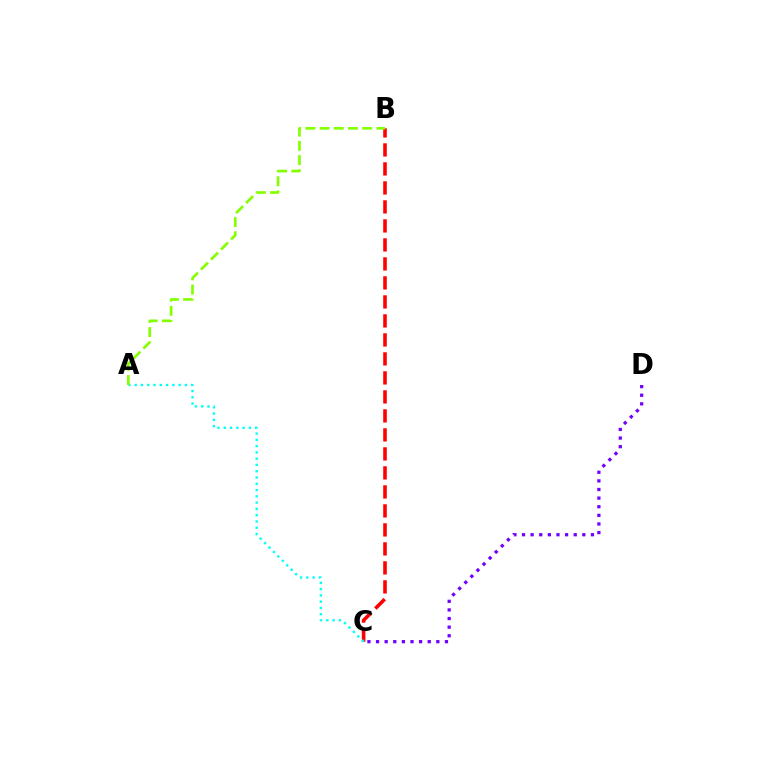{('B', 'C'): [{'color': '#ff0000', 'line_style': 'dashed', 'thickness': 2.58}], ('A', 'C'): [{'color': '#00fff6', 'line_style': 'dotted', 'thickness': 1.71}], ('C', 'D'): [{'color': '#7200ff', 'line_style': 'dotted', 'thickness': 2.34}], ('A', 'B'): [{'color': '#84ff00', 'line_style': 'dashed', 'thickness': 1.93}]}